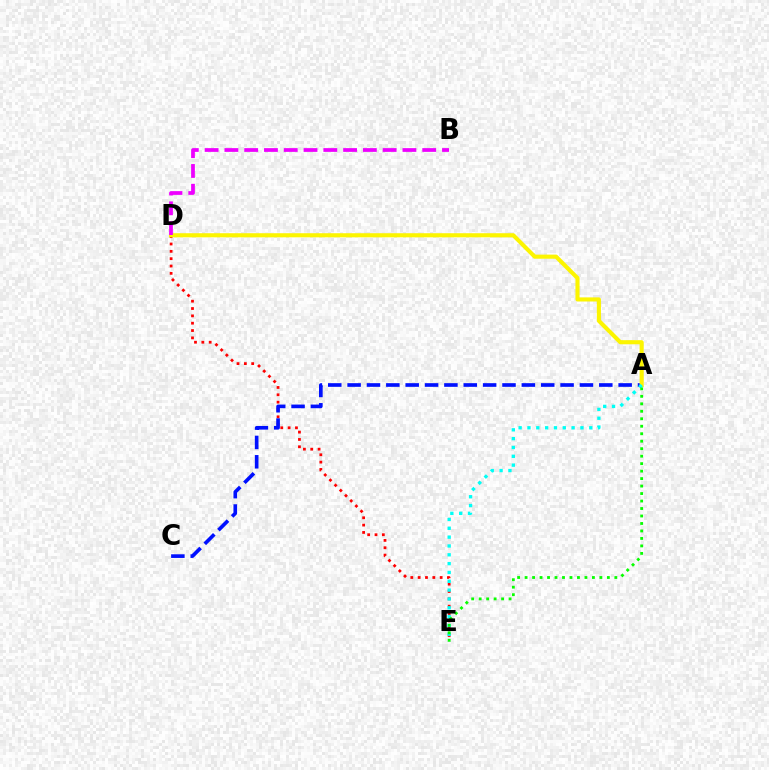{('D', 'E'): [{'color': '#ff0000', 'line_style': 'dotted', 'thickness': 1.99}], ('A', 'C'): [{'color': '#0010ff', 'line_style': 'dashed', 'thickness': 2.63}], ('A', 'D'): [{'color': '#fcf500', 'line_style': 'solid', 'thickness': 2.96}], ('B', 'D'): [{'color': '#ee00ff', 'line_style': 'dashed', 'thickness': 2.69}], ('A', 'E'): [{'color': '#00fff6', 'line_style': 'dotted', 'thickness': 2.4}, {'color': '#08ff00', 'line_style': 'dotted', 'thickness': 2.03}]}